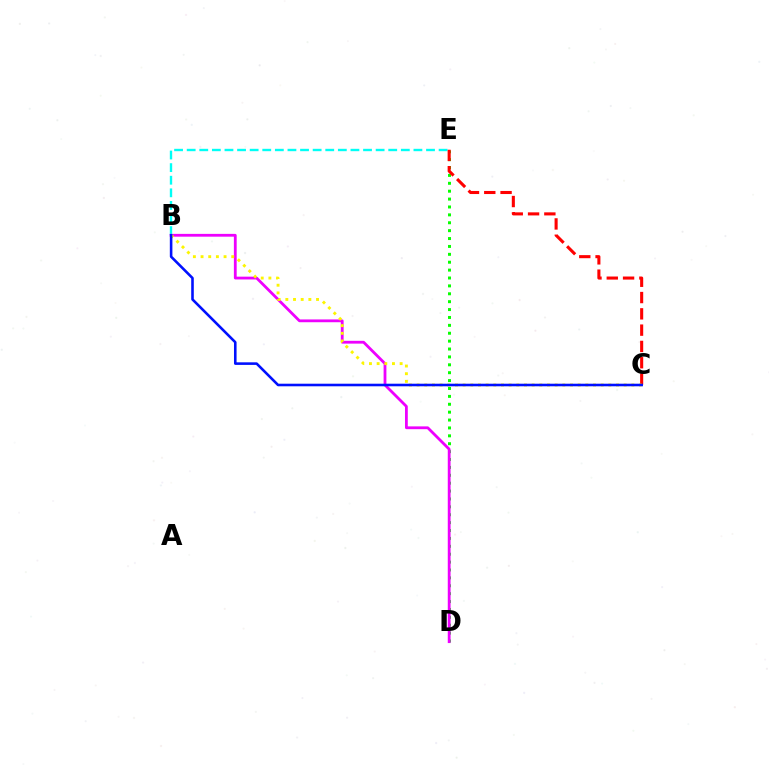{('D', 'E'): [{'color': '#08ff00', 'line_style': 'dotted', 'thickness': 2.14}], ('B', 'E'): [{'color': '#00fff6', 'line_style': 'dashed', 'thickness': 1.71}], ('C', 'E'): [{'color': '#ff0000', 'line_style': 'dashed', 'thickness': 2.21}], ('B', 'D'): [{'color': '#ee00ff', 'line_style': 'solid', 'thickness': 2.01}], ('B', 'C'): [{'color': '#fcf500', 'line_style': 'dotted', 'thickness': 2.08}, {'color': '#0010ff', 'line_style': 'solid', 'thickness': 1.86}]}